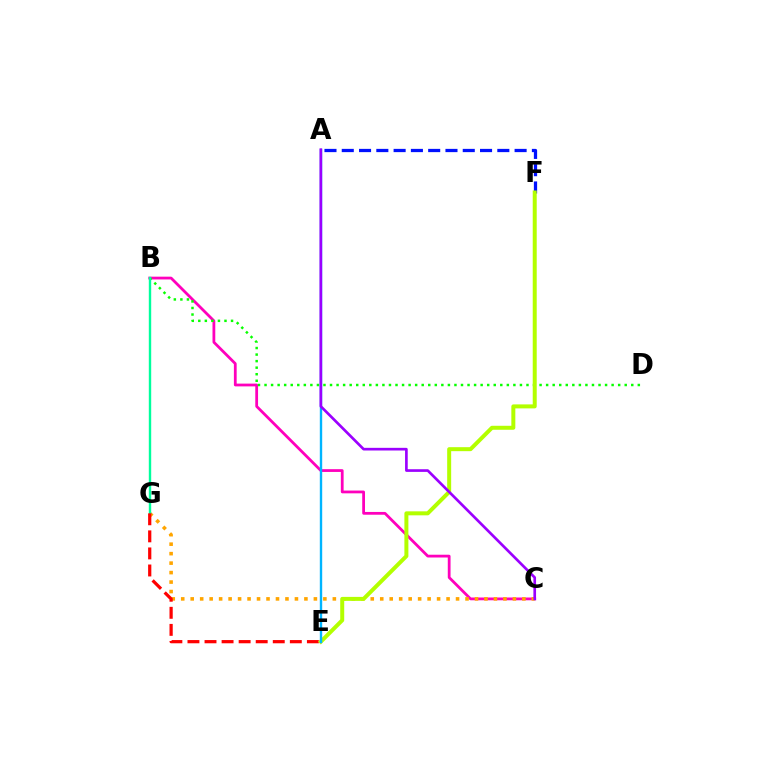{('B', 'C'): [{'color': '#ff00bd', 'line_style': 'solid', 'thickness': 2.0}], ('C', 'G'): [{'color': '#ffa500', 'line_style': 'dotted', 'thickness': 2.57}], ('B', 'D'): [{'color': '#08ff00', 'line_style': 'dotted', 'thickness': 1.78}], ('B', 'G'): [{'color': '#00ff9d', 'line_style': 'solid', 'thickness': 1.73}], ('E', 'G'): [{'color': '#ff0000', 'line_style': 'dashed', 'thickness': 2.32}], ('A', 'F'): [{'color': '#0010ff', 'line_style': 'dashed', 'thickness': 2.35}], ('E', 'F'): [{'color': '#b3ff00', 'line_style': 'solid', 'thickness': 2.87}], ('A', 'E'): [{'color': '#00b5ff', 'line_style': 'solid', 'thickness': 1.72}], ('A', 'C'): [{'color': '#9b00ff', 'line_style': 'solid', 'thickness': 1.92}]}